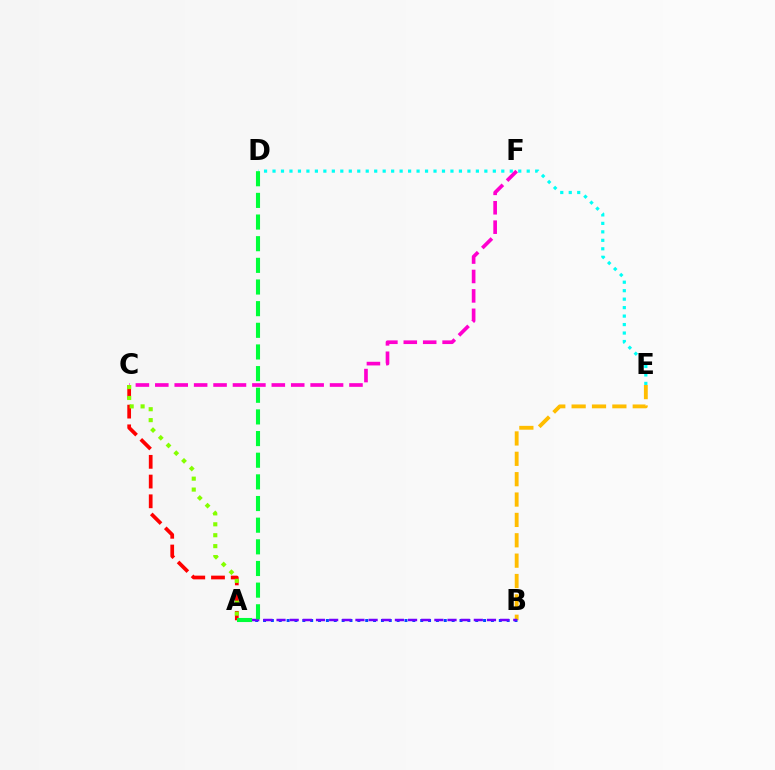{('A', 'C'): [{'color': '#ff0000', 'line_style': 'dashed', 'thickness': 2.68}, {'color': '#84ff00', 'line_style': 'dotted', 'thickness': 2.97}], ('B', 'E'): [{'color': '#ffbd00', 'line_style': 'dashed', 'thickness': 2.77}], ('A', 'B'): [{'color': '#004bff', 'line_style': 'dotted', 'thickness': 2.14}, {'color': '#7200ff', 'line_style': 'dashed', 'thickness': 1.79}], ('D', 'E'): [{'color': '#00fff6', 'line_style': 'dotted', 'thickness': 2.3}], ('C', 'F'): [{'color': '#ff00cf', 'line_style': 'dashed', 'thickness': 2.64}], ('A', 'D'): [{'color': '#00ff39', 'line_style': 'dashed', 'thickness': 2.94}]}